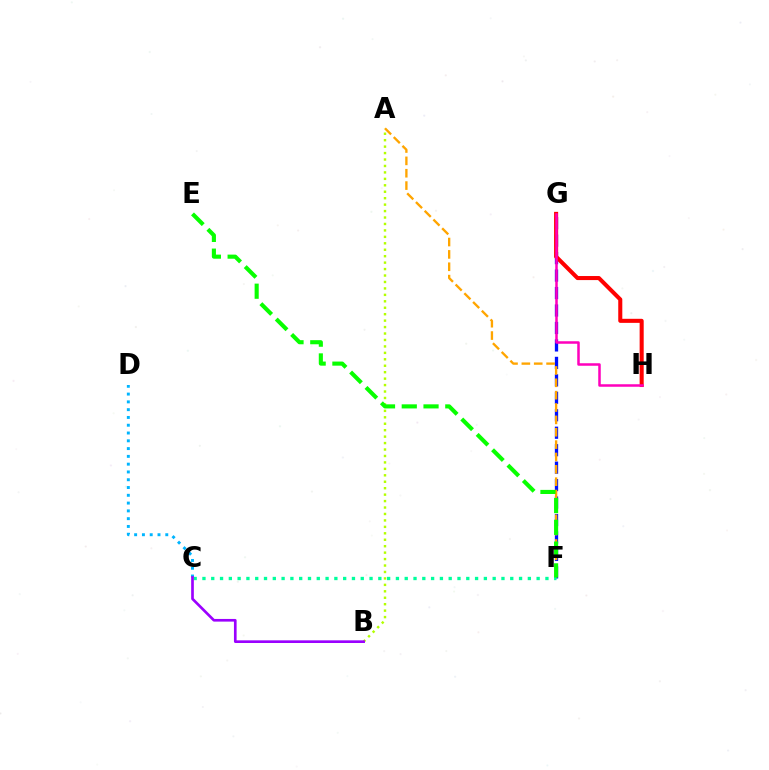{('C', 'D'): [{'color': '#00b5ff', 'line_style': 'dotted', 'thickness': 2.12}], ('F', 'G'): [{'color': '#0010ff', 'line_style': 'dashed', 'thickness': 2.37}], ('G', 'H'): [{'color': '#ff0000', 'line_style': 'solid', 'thickness': 2.92}, {'color': '#ff00bd', 'line_style': 'solid', 'thickness': 1.81}], ('A', 'B'): [{'color': '#b3ff00', 'line_style': 'dotted', 'thickness': 1.75}], ('A', 'F'): [{'color': '#ffa500', 'line_style': 'dashed', 'thickness': 1.68}], ('C', 'F'): [{'color': '#00ff9d', 'line_style': 'dotted', 'thickness': 2.39}], ('E', 'F'): [{'color': '#08ff00', 'line_style': 'dashed', 'thickness': 2.96}], ('B', 'C'): [{'color': '#9b00ff', 'line_style': 'solid', 'thickness': 1.92}]}